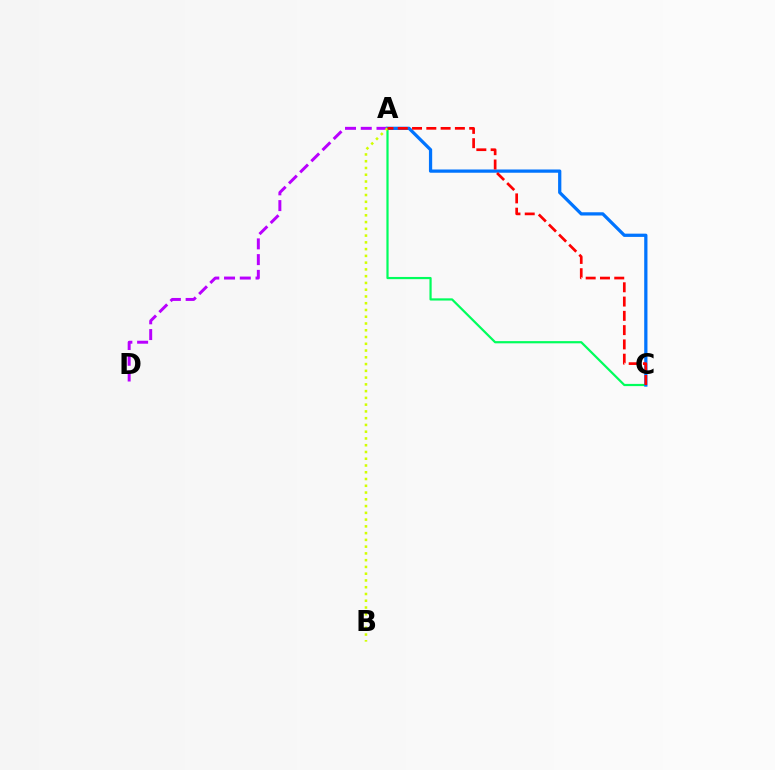{('A', 'D'): [{'color': '#b900ff', 'line_style': 'dashed', 'thickness': 2.14}], ('A', 'C'): [{'color': '#00ff5c', 'line_style': 'solid', 'thickness': 1.59}, {'color': '#0074ff', 'line_style': 'solid', 'thickness': 2.34}, {'color': '#ff0000', 'line_style': 'dashed', 'thickness': 1.94}], ('A', 'B'): [{'color': '#d1ff00', 'line_style': 'dotted', 'thickness': 1.84}]}